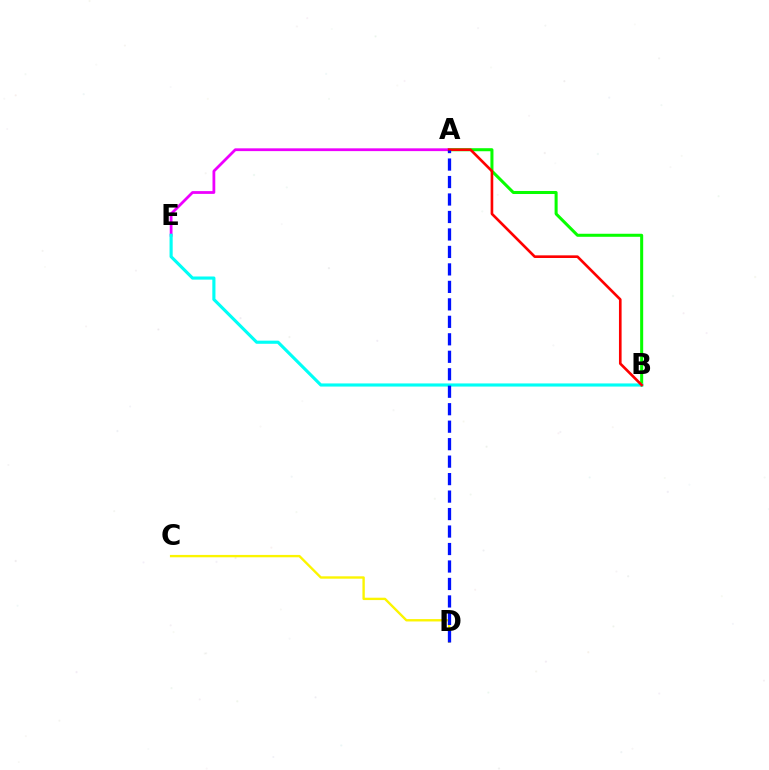{('A', 'B'): [{'color': '#08ff00', 'line_style': 'solid', 'thickness': 2.18}, {'color': '#ff0000', 'line_style': 'solid', 'thickness': 1.9}], ('A', 'E'): [{'color': '#ee00ff', 'line_style': 'solid', 'thickness': 2.0}], ('B', 'E'): [{'color': '#00fff6', 'line_style': 'solid', 'thickness': 2.25}], ('C', 'D'): [{'color': '#fcf500', 'line_style': 'solid', 'thickness': 1.71}], ('A', 'D'): [{'color': '#0010ff', 'line_style': 'dashed', 'thickness': 2.37}]}